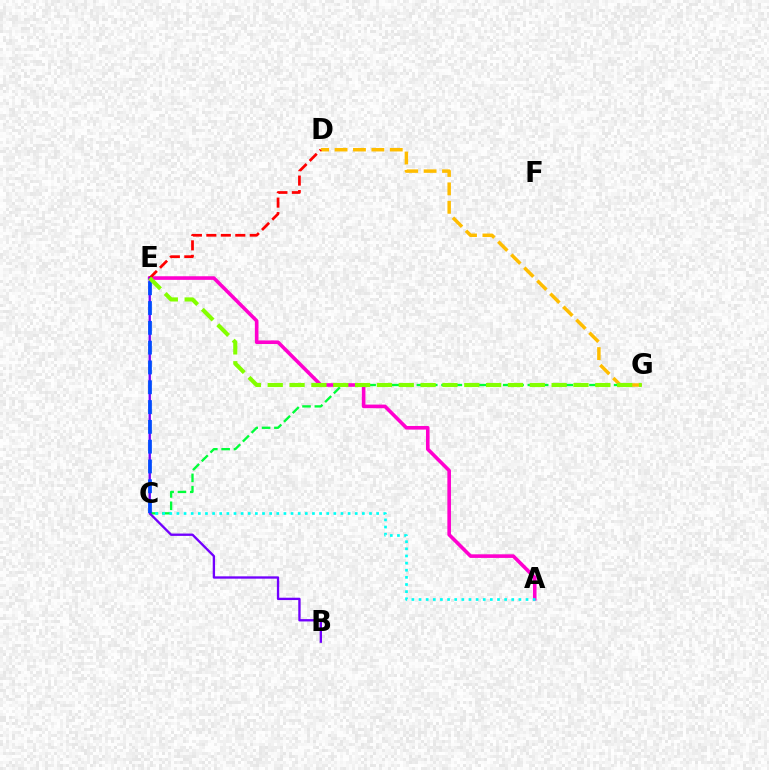{('C', 'G'): [{'color': '#00ff39', 'line_style': 'dashed', 'thickness': 1.67}], ('D', 'G'): [{'color': '#ffbd00', 'line_style': 'dashed', 'thickness': 2.5}], ('A', 'E'): [{'color': '#ff00cf', 'line_style': 'solid', 'thickness': 2.59}], ('D', 'E'): [{'color': '#ff0000', 'line_style': 'dashed', 'thickness': 1.97}], ('A', 'C'): [{'color': '#00fff6', 'line_style': 'dotted', 'thickness': 1.94}], ('B', 'E'): [{'color': '#7200ff', 'line_style': 'solid', 'thickness': 1.68}], ('C', 'E'): [{'color': '#004bff', 'line_style': 'dashed', 'thickness': 2.69}], ('E', 'G'): [{'color': '#84ff00', 'line_style': 'dashed', 'thickness': 2.97}]}